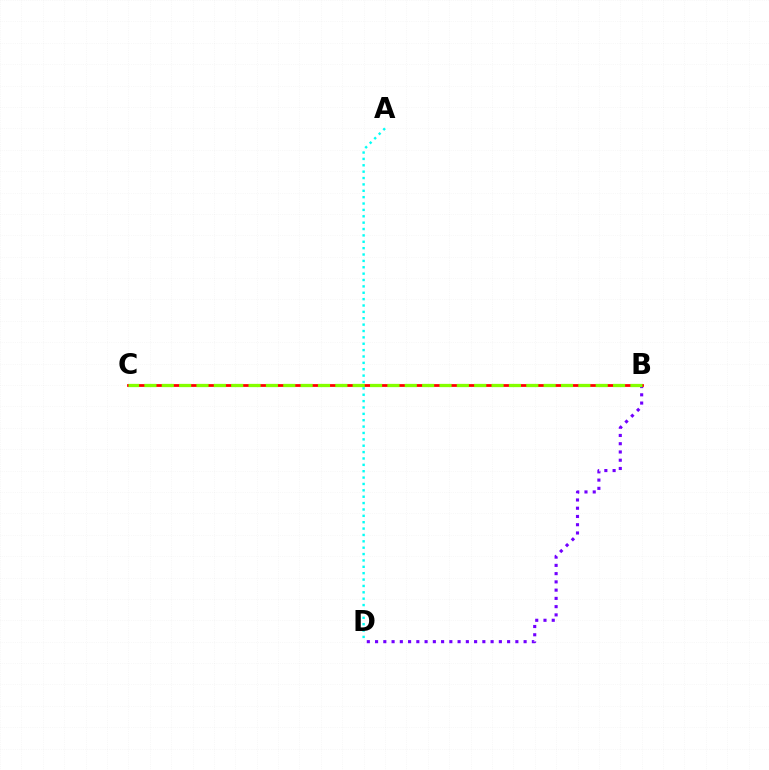{('A', 'D'): [{'color': '#00fff6', 'line_style': 'dotted', 'thickness': 1.73}], ('B', 'D'): [{'color': '#7200ff', 'line_style': 'dotted', 'thickness': 2.24}], ('B', 'C'): [{'color': '#ff0000', 'line_style': 'solid', 'thickness': 2.0}, {'color': '#84ff00', 'line_style': 'dashed', 'thickness': 2.36}]}